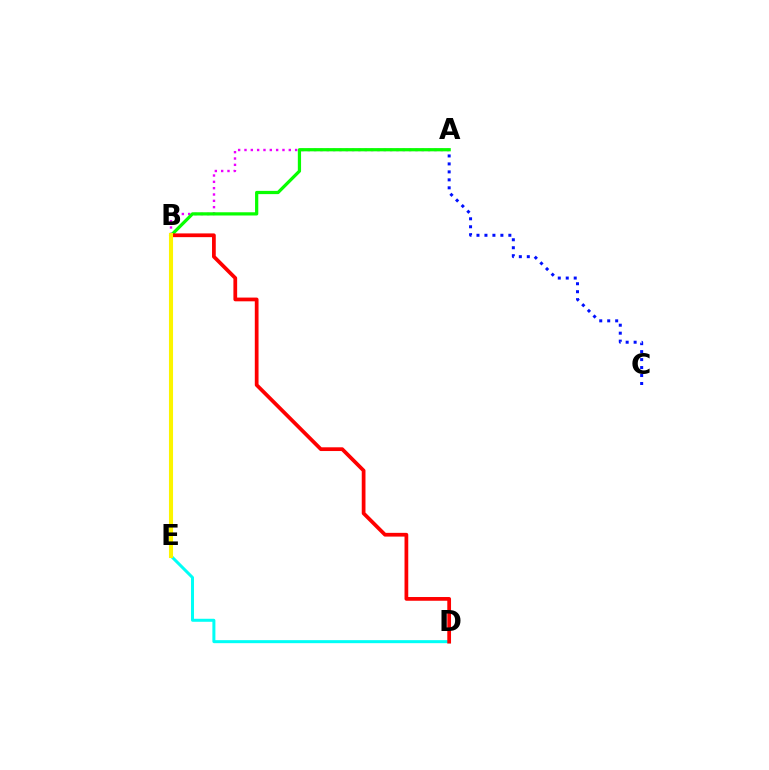{('A', 'C'): [{'color': '#0010ff', 'line_style': 'dotted', 'thickness': 2.16}], ('A', 'B'): [{'color': '#ee00ff', 'line_style': 'dotted', 'thickness': 1.72}, {'color': '#08ff00', 'line_style': 'solid', 'thickness': 2.33}], ('D', 'E'): [{'color': '#00fff6', 'line_style': 'solid', 'thickness': 2.17}], ('B', 'D'): [{'color': '#ff0000', 'line_style': 'solid', 'thickness': 2.69}], ('B', 'E'): [{'color': '#fcf500', 'line_style': 'solid', 'thickness': 2.94}]}